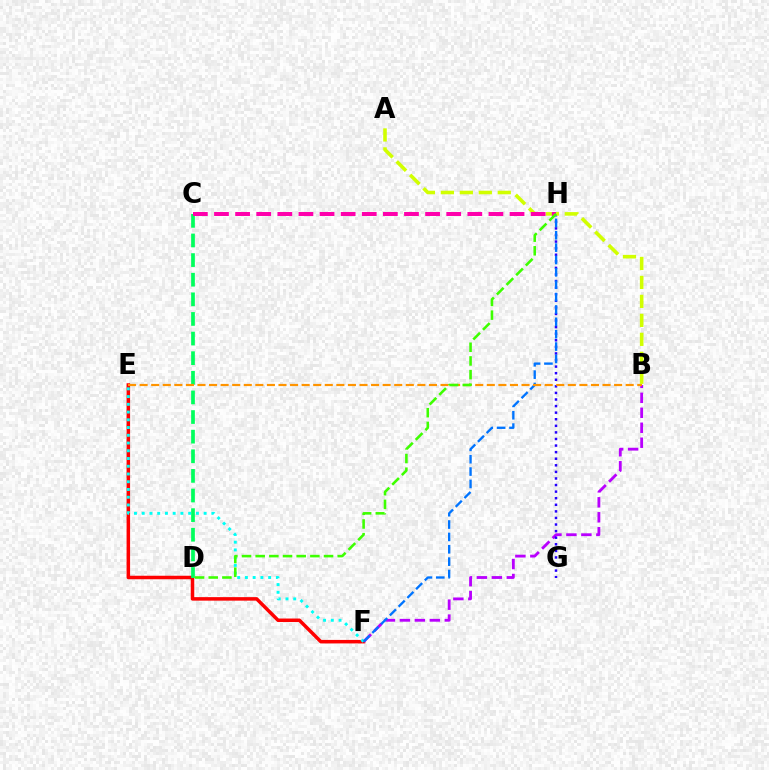{('E', 'F'): [{'color': '#ff0000', 'line_style': 'solid', 'thickness': 2.53}, {'color': '#00fff6', 'line_style': 'dotted', 'thickness': 2.1}], ('B', 'F'): [{'color': '#b900ff', 'line_style': 'dashed', 'thickness': 2.03}], ('C', 'D'): [{'color': '#00ff5c', 'line_style': 'dashed', 'thickness': 2.67}], ('G', 'H'): [{'color': '#2500ff', 'line_style': 'dotted', 'thickness': 1.79}], ('F', 'H'): [{'color': '#0074ff', 'line_style': 'dashed', 'thickness': 1.68}], ('B', 'E'): [{'color': '#ff9400', 'line_style': 'dashed', 'thickness': 1.57}], ('A', 'B'): [{'color': '#d1ff00', 'line_style': 'dashed', 'thickness': 2.58}], ('C', 'H'): [{'color': '#ff00ac', 'line_style': 'dashed', 'thickness': 2.87}], ('D', 'H'): [{'color': '#3dff00', 'line_style': 'dashed', 'thickness': 1.86}]}